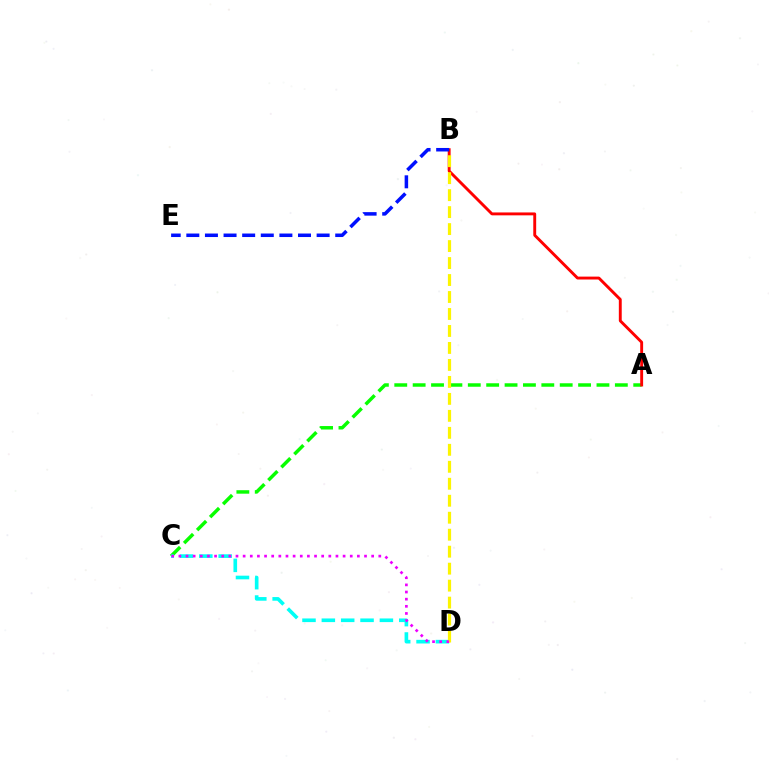{('A', 'C'): [{'color': '#08ff00', 'line_style': 'dashed', 'thickness': 2.5}], ('A', 'B'): [{'color': '#ff0000', 'line_style': 'solid', 'thickness': 2.08}], ('C', 'D'): [{'color': '#00fff6', 'line_style': 'dashed', 'thickness': 2.63}, {'color': '#ee00ff', 'line_style': 'dotted', 'thickness': 1.94}], ('B', 'D'): [{'color': '#fcf500', 'line_style': 'dashed', 'thickness': 2.31}], ('B', 'E'): [{'color': '#0010ff', 'line_style': 'dashed', 'thickness': 2.53}]}